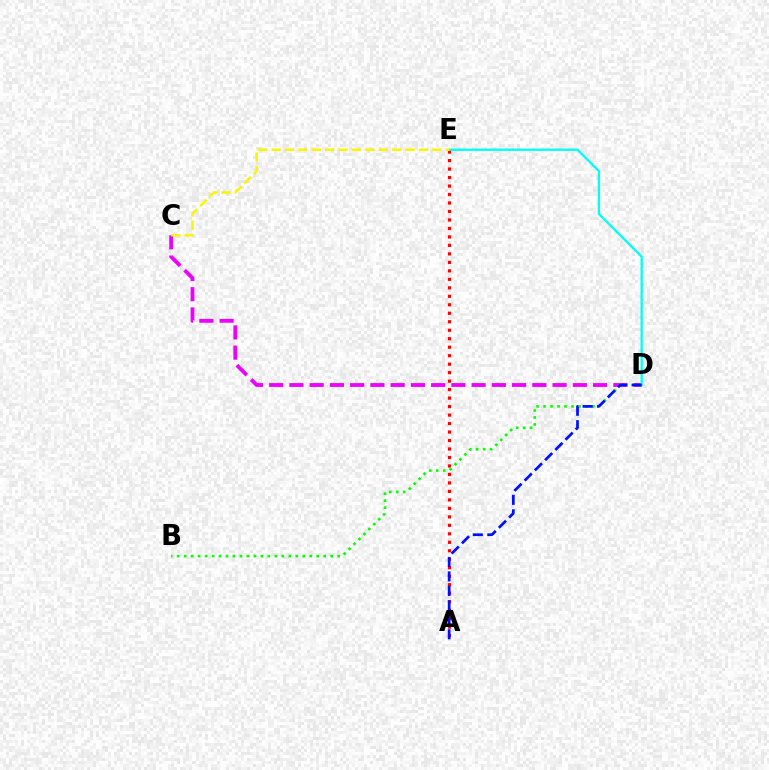{('A', 'E'): [{'color': '#ff0000', 'line_style': 'dotted', 'thickness': 2.3}], ('C', 'D'): [{'color': '#ee00ff', 'line_style': 'dashed', 'thickness': 2.75}], ('B', 'D'): [{'color': '#08ff00', 'line_style': 'dotted', 'thickness': 1.9}], ('D', 'E'): [{'color': '#00fff6', 'line_style': 'solid', 'thickness': 1.67}], ('A', 'D'): [{'color': '#0010ff', 'line_style': 'dashed', 'thickness': 1.96}], ('C', 'E'): [{'color': '#fcf500', 'line_style': 'dashed', 'thickness': 1.82}]}